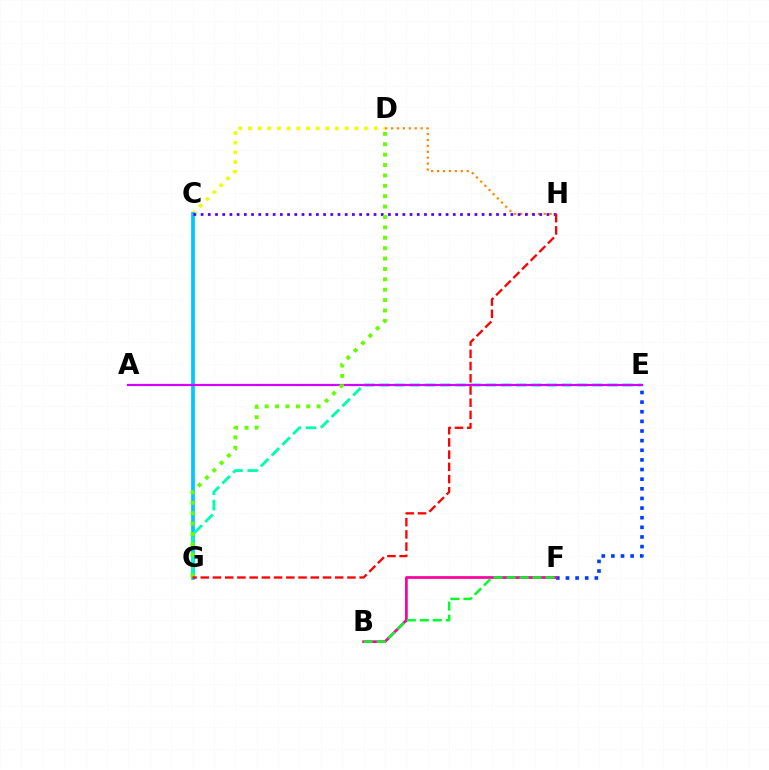{('C', 'D'): [{'color': '#eeff00', 'line_style': 'dotted', 'thickness': 2.63}], ('C', 'G'): [{'color': '#00c7ff', 'line_style': 'solid', 'thickness': 2.68}], ('E', 'F'): [{'color': '#003fff', 'line_style': 'dotted', 'thickness': 2.62}], ('B', 'F'): [{'color': '#ff00a0', 'line_style': 'solid', 'thickness': 1.97}, {'color': '#00ff27', 'line_style': 'dashed', 'thickness': 1.77}], ('E', 'G'): [{'color': '#00ffaf', 'line_style': 'dashed', 'thickness': 2.07}], ('D', 'H'): [{'color': '#ff8800', 'line_style': 'dotted', 'thickness': 1.61}], ('C', 'H'): [{'color': '#4f00ff', 'line_style': 'dotted', 'thickness': 1.96}], ('A', 'E'): [{'color': '#d600ff', 'line_style': 'solid', 'thickness': 1.59}], ('D', 'G'): [{'color': '#66ff00', 'line_style': 'dotted', 'thickness': 2.82}], ('G', 'H'): [{'color': '#ff0000', 'line_style': 'dashed', 'thickness': 1.66}]}